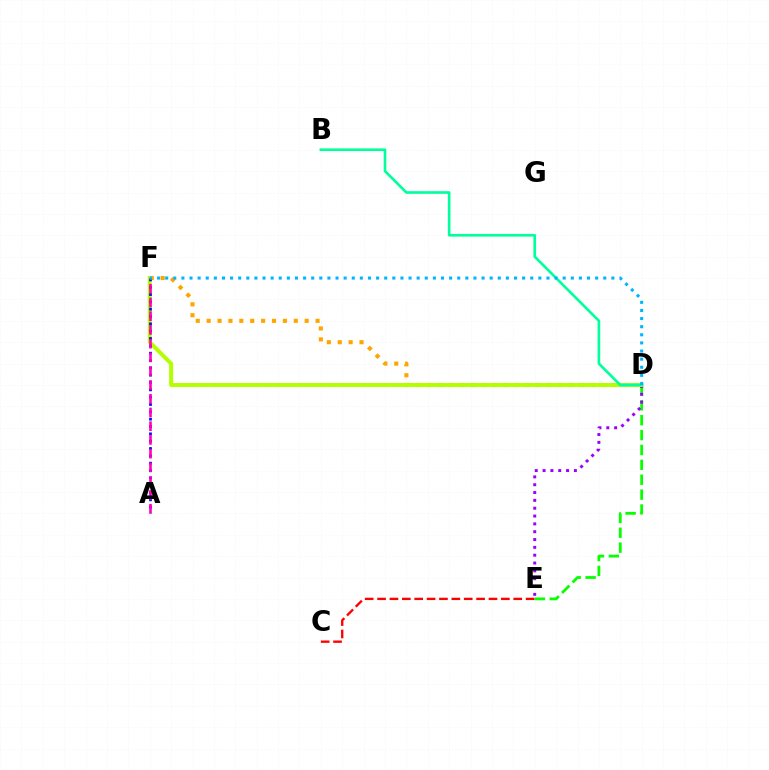{('D', 'E'): [{'color': '#08ff00', 'line_style': 'dashed', 'thickness': 2.02}, {'color': '#9b00ff', 'line_style': 'dotted', 'thickness': 2.13}], ('D', 'F'): [{'color': '#ffa500', 'line_style': 'dotted', 'thickness': 2.96}, {'color': '#b3ff00', 'line_style': 'solid', 'thickness': 2.86}, {'color': '#00b5ff', 'line_style': 'dotted', 'thickness': 2.2}], ('B', 'D'): [{'color': '#00ff9d', 'line_style': 'solid', 'thickness': 1.91}], ('A', 'F'): [{'color': '#0010ff', 'line_style': 'dotted', 'thickness': 1.99}, {'color': '#ff00bd', 'line_style': 'dashed', 'thickness': 1.87}], ('C', 'E'): [{'color': '#ff0000', 'line_style': 'dashed', 'thickness': 1.68}]}